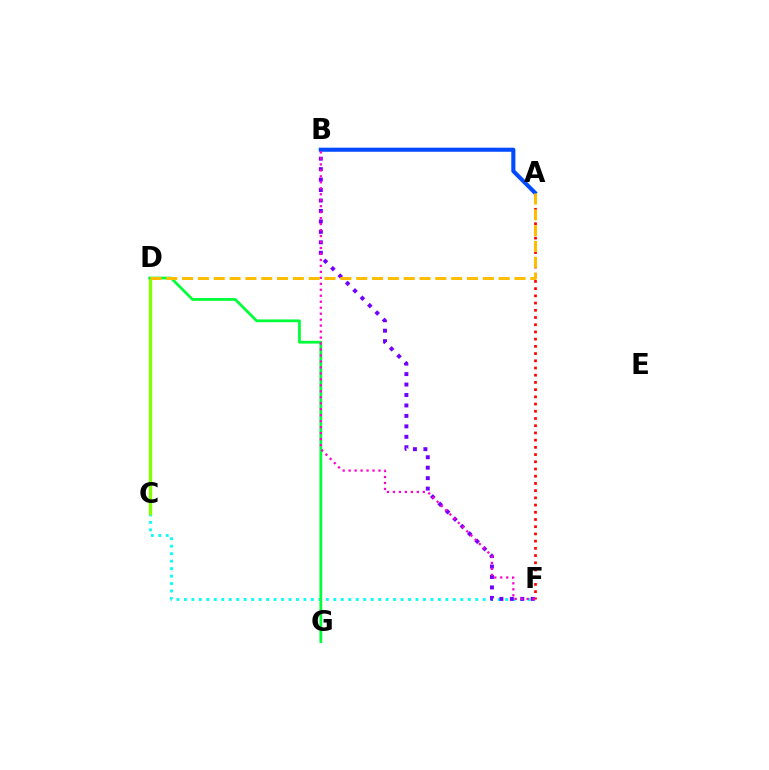{('C', 'F'): [{'color': '#00fff6', 'line_style': 'dotted', 'thickness': 2.03}], ('C', 'D'): [{'color': '#84ff00', 'line_style': 'solid', 'thickness': 2.4}], ('A', 'F'): [{'color': '#ff0000', 'line_style': 'dotted', 'thickness': 1.96}], ('B', 'F'): [{'color': '#7200ff', 'line_style': 'dotted', 'thickness': 2.84}, {'color': '#ff00cf', 'line_style': 'dotted', 'thickness': 1.62}], ('A', 'B'): [{'color': '#004bff', 'line_style': 'solid', 'thickness': 2.94}], ('D', 'G'): [{'color': '#00ff39', 'line_style': 'solid', 'thickness': 1.99}], ('A', 'D'): [{'color': '#ffbd00', 'line_style': 'dashed', 'thickness': 2.15}]}